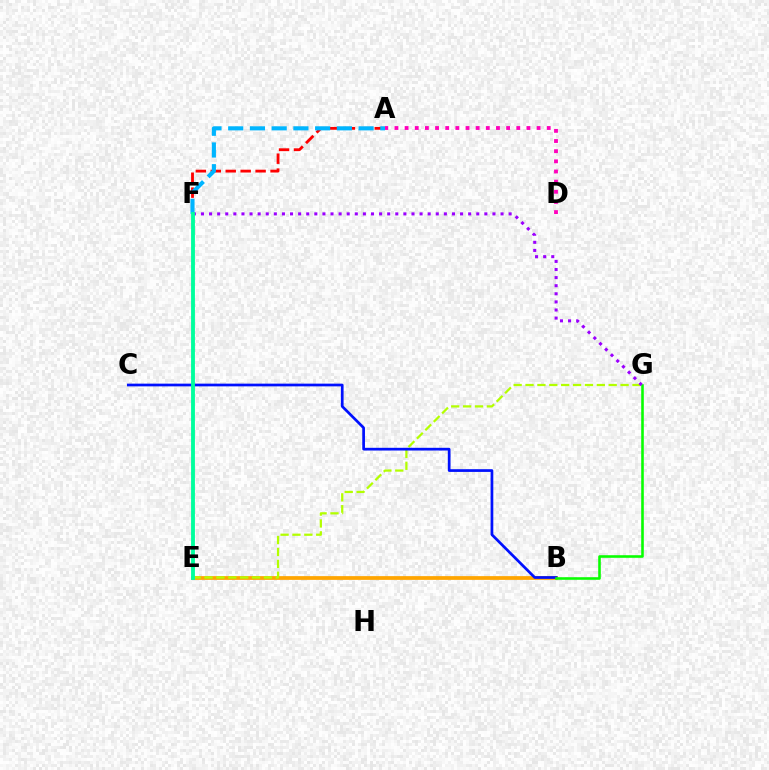{('B', 'E'): [{'color': '#ffa500', 'line_style': 'solid', 'thickness': 2.7}], ('E', 'G'): [{'color': '#b3ff00', 'line_style': 'dashed', 'thickness': 1.61}], ('B', 'C'): [{'color': '#0010ff', 'line_style': 'solid', 'thickness': 1.96}], ('A', 'F'): [{'color': '#ff0000', 'line_style': 'dashed', 'thickness': 2.03}, {'color': '#00b5ff', 'line_style': 'dashed', 'thickness': 2.95}], ('A', 'D'): [{'color': '#ff00bd', 'line_style': 'dotted', 'thickness': 2.76}], ('B', 'G'): [{'color': '#08ff00', 'line_style': 'solid', 'thickness': 1.86}], ('F', 'G'): [{'color': '#9b00ff', 'line_style': 'dotted', 'thickness': 2.2}], ('E', 'F'): [{'color': '#00ff9d', 'line_style': 'solid', 'thickness': 2.78}]}